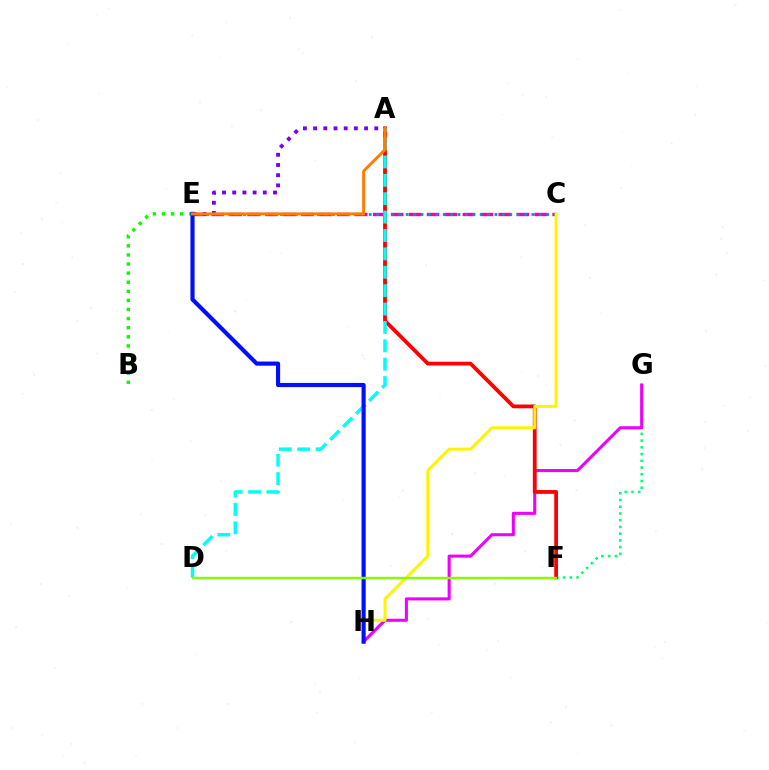{('F', 'G'): [{'color': '#00ff74', 'line_style': 'dotted', 'thickness': 1.83}], ('C', 'E'): [{'color': '#ff0094', 'line_style': 'dashed', 'thickness': 2.44}, {'color': '#008cff', 'line_style': 'dotted', 'thickness': 2.01}], ('G', 'H'): [{'color': '#ee00ff', 'line_style': 'solid', 'thickness': 2.21}], ('A', 'F'): [{'color': '#ff0000', 'line_style': 'solid', 'thickness': 2.72}], ('B', 'E'): [{'color': '#08ff00', 'line_style': 'dotted', 'thickness': 2.47}], ('C', 'H'): [{'color': '#fcf500', 'line_style': 'solid', 'thickness': 2.15}], ('A', 'D'): [{'color': '#00fff6', 'line_style': 'dashed', 'thickness': 2.5}], ('E', 'H'): [{'color': '#0010ff', 'line_style': 'solid', 'thickness': 2.98}], ('D', 'F'): [{'color': '#84ff00', 'line_style': 'solid', 'thickness': 1.73}], ('A', 'E'): [{'color': '#7200ff', 'line_style': 'dotted', 'thickness': 2.77}, {'color': '#ff7c00', 'line_style': 'solid', 'thickness': 2.12}]}